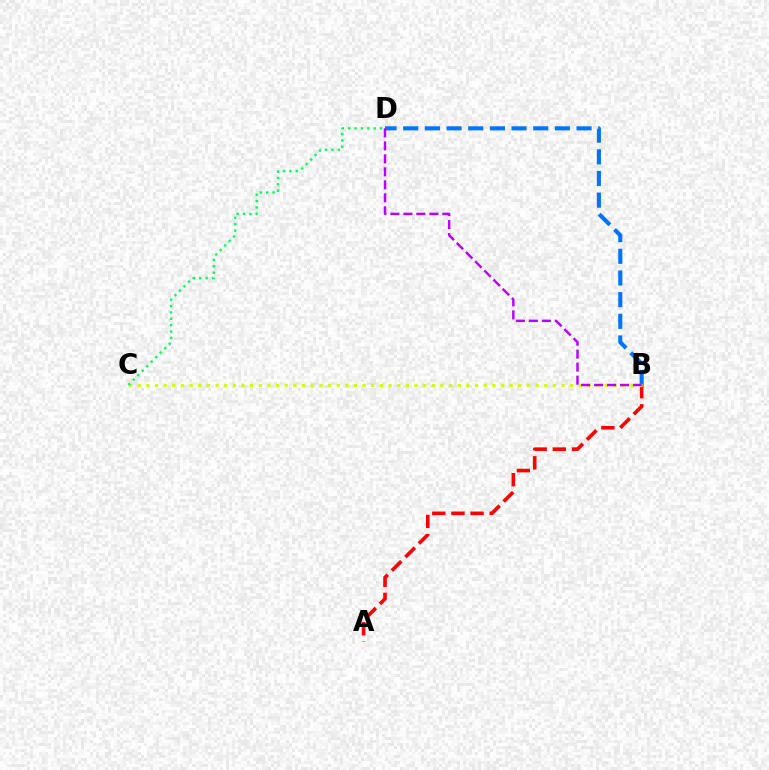{('B', 'D'): [{'color': '#0074ff', 'line_style': 'dashed', 'thickness': 2.94}, {'color': '#b900ff', 'line_style': 'dashed', 'thickness': 1.76}], ('A', 'B'): [{'color': '#ff0000', 'line_style': 'dashed', 'thickness': 2.6}], ('B', 'C'): [{'color': '#d1ff00', 'line_style': 'dotted', 'thickness': 2.35}], ('C', 'D'): [{'color': '#00ff5c', 'line_style': 'dotted', 'thickness': 1.73}]}